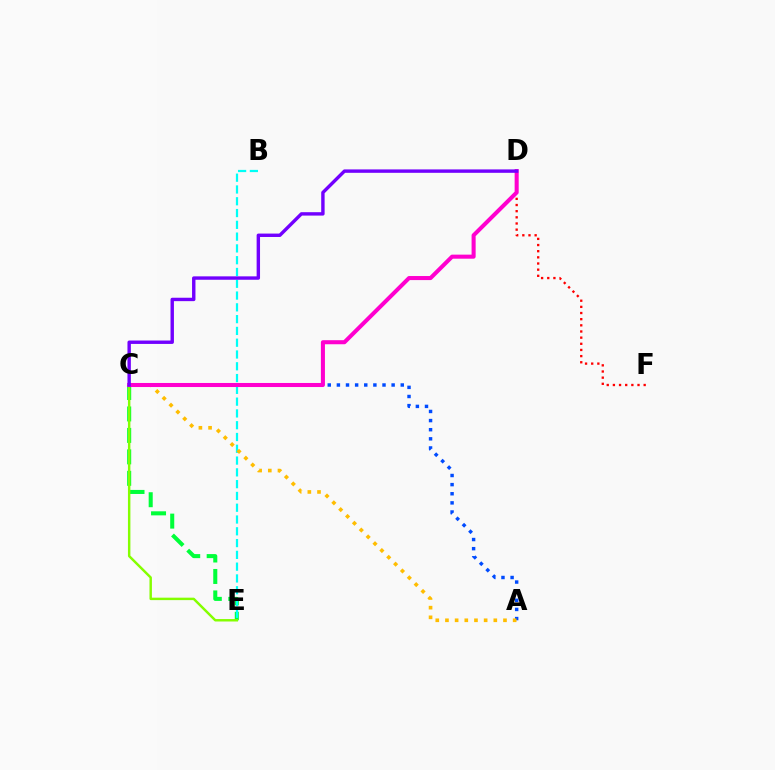{('A', 'C'): [{'color': '#004bff', 'line_style': 'dotted', 'thickness': 2.48}, {'color': '#ffbd00', 'line_style': 'dotted', 'thickness': 2.63}], ('C', 'E'): [{'color': '#00ff39', 'line_style': 'dashed', 'thickness': 2.92}, {'color': '#84ff00', 'line_style': 'solid', 'thickness': 1.76}], ('D', 'F'): [{'color': '#ff0000', 'line_style': 'dotted', 'thickness': 1.67}], ('B', 'E'): [{'color': '#00fff6', 'line_style': 'dashed', 'thickness': 1.6}], ('C', 'D'): [{'color': '#ff00cf', 'line_style': 'solid', 'thickness': 2.92}, {'color': '#7200ff', 'line_style': 'solid', 'thickness': 2.45}]}